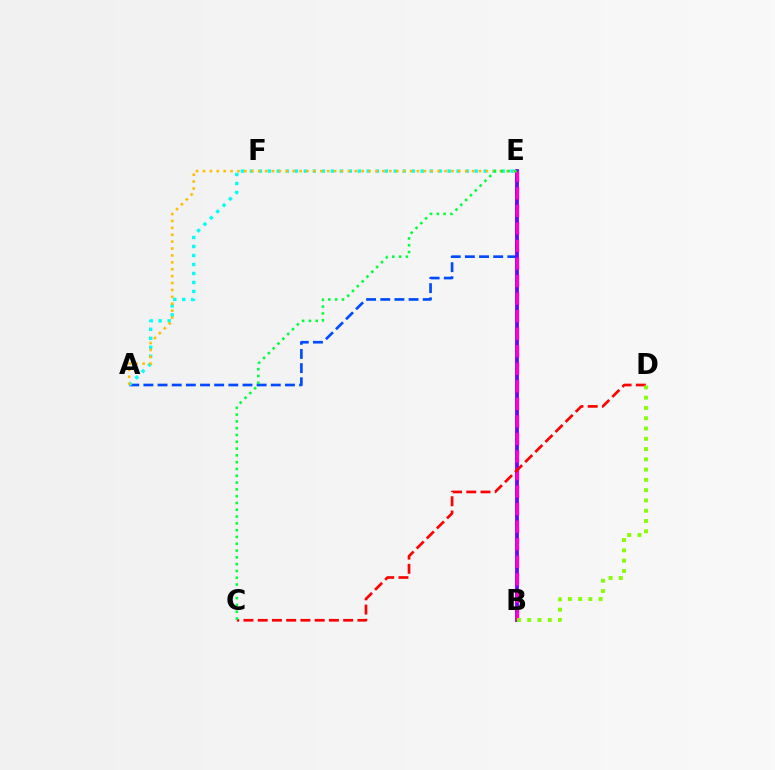{('A', 'E'): [{'color': '#004bff', 'line_style': 'dashed', 'thickness': 1.92}, {'color': '#00fff6', 'line_style': 'dotted', 'thickness': 2.44}, {'color': '#ffbd00', 'line_style': 'dotted', 'thickness': 1.88}], ('B', 'E'): [{'color': '#7200ff', 'line_style': 'solid', 'thickness': 2.72}, {'color': '#ff00cf', 'line_style': 'dashed', 'thickness': 2.38}], ('C', 'D'): [{'color': '#ff0000', 'line_style': 'dashed', 'thickness': 1.94}], ('B', 'D'): [{'color': '#84ff00', 'line_style': 'dotted', 'thickness': 2.79}], ('C', 'E'): [{'color': '#00ff39', 'line_style': 'dotted', 'thickness': 1.85}]}